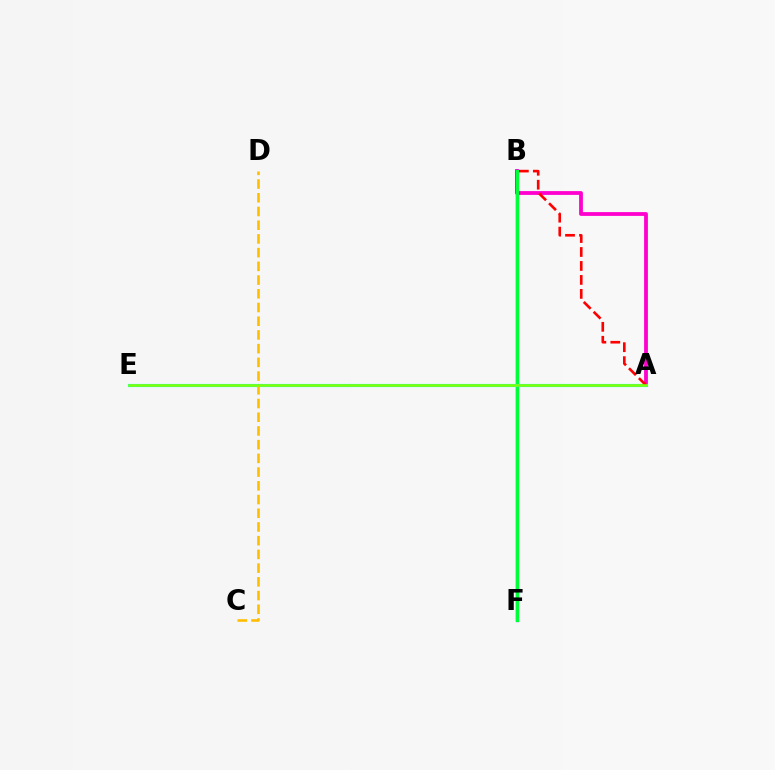{('B', 'F'): [{'color': '#7200ff', 'line_style': 'solid', 'thickness': 1.55}, {'color': '#004bff', 'line_style': 'solid', 'thickness': 2.32}, {'color': '#00ff39', 'line_style': 'solid', 'thickness': 2.2}], ('A', 'B'): [{'color': '#ff00cf', 'line_style': 'solid', 'thickness': 2.73}, {'color': '#ff0000', 'line_style': 'dashed', 'thickness': 1.9}], ('A', 'E'): [{'color': '#00fff6', 'line_style': 'solid', 'thickness': 2.25}, {'color': '#84ff00', 'line_style': 'solid', 'thickness': 1.81}], ('C', 'D'): [{'color': '#ffbd00', 'line_style': 'dashed', 'thickness': 1.86}]}